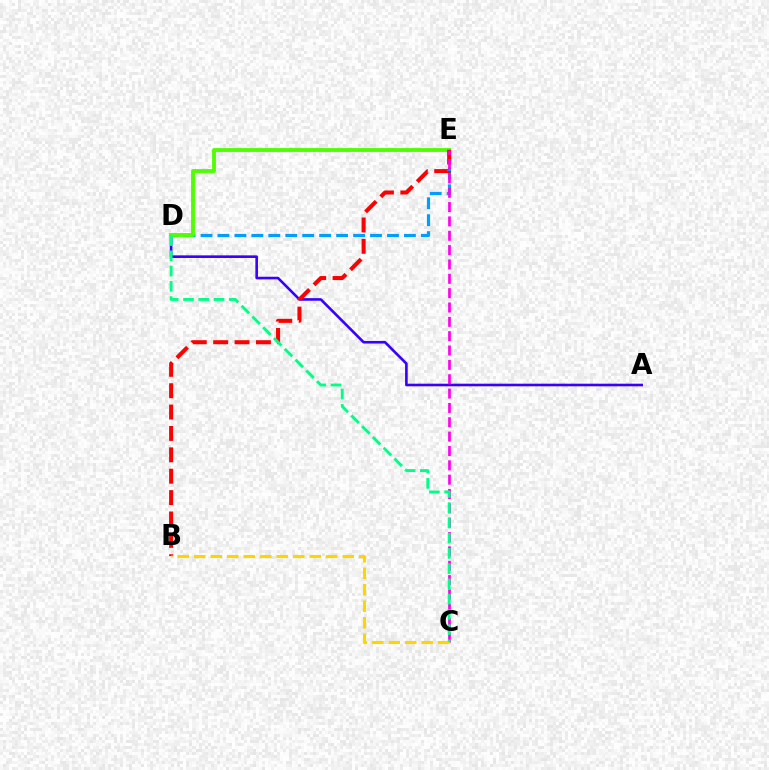{('A', 'D'): [{'color': '#3700ff', 'line_style': 'solid', 'thickness': 1.88}], ('D', 'E'): [{'color': '#009eff', 'line_style': 'dashed', 'thickness': 2.3}, {'color': '#4fff00', 'line_style': 'solid', 'thickness': 2.77}], ('B', 'E'): [{'color': '#ff0000', 'line_style': 'dashed', 'thickness': 2.9}], ('C', 'E'): [{'color': '#ff00ed', 'line_style': 'dashed', 'thickness': 1.95}], ('B', 'C'): [{'color': '#ffd500', 'line_style': 'dashed', 'thickness': 2.24}], ('C', 'D'): [{'color': '#00ff86', 'line_style': 'dashed', 'thickness': 2.07}]}